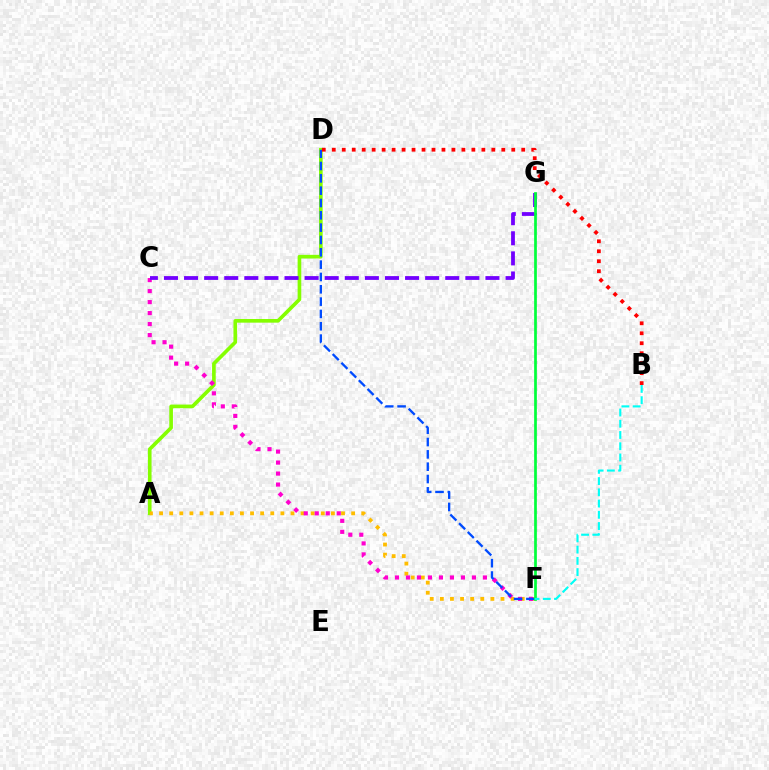{('A', 'D'): [{'color': '#84ff00', 'line_style': 'solid', 'thickness': 2.63}], ('A', 'F'): [{'color': '#ffbd00', 'line_style': 'dotted', 'thickness': 2.75}], ('C', 'F'): [{'color': '#ff00cf', 'line_style': 'dotted', 'thickness': 2.99}], ('C', 'G'): [{'color': '#7200ff', 'line_style': 'dashed', 'thickness': 2.73}], ('D', 'F'): [{'color': '#004bff', 'line_style': 'dashed', 'thickness': 1.67}], ('F', 'G'): [{'color': '#00ff39', 'line_style': 'solid', 'thickness': 1.95}], ('B', 'D'): [{'color': '#ff0000', 'line_style': 'dotted', 'thickness': 2.71}], ('B', 'F'): [{'color': '#00fff6', 'line_style': 'dashed', 'thickness': 1.53}]}